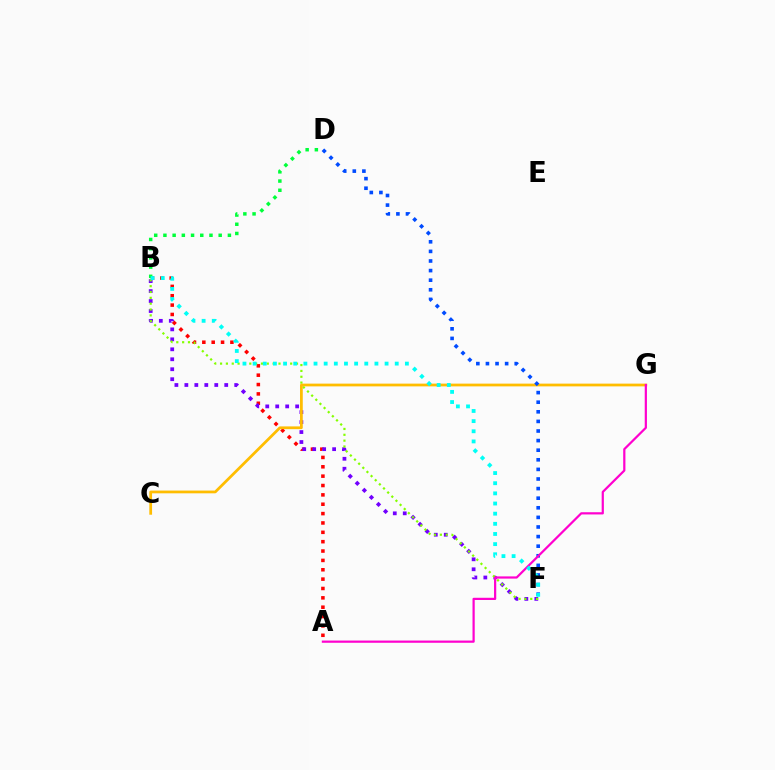{('A', 'B'): [{'color': '#ff0000', 'line_style': 'dotted', 'thickness': 2.54}], ('B', 'F'): [{'color': '#7200ff', 'line_style': 'dotted', 'thickness': 2.71}, {'color': '#84ff00', 'line_style': 'dotted', 'thickness': 1.59}, {'color': '#00fff6', 'line_style': 'dotted', 'thickness': 2.76}], ('C', 'G'): [{'color': '#ffbd00', 'line_style': 'solid', 'thickness': 1.98}], ('D', 'F'): [{'color': '#004bff', 'line_style': 'dotted', 'thickness': 2.61}], ('A', 'G'): [{'color': '#ff00cf', 'line_style': 'solid', 'thickness': 1.59}], ('B', 'D'): [{'color': '#00ff39', 'line_style': 'dotted', 'thickness': 2.5}]}